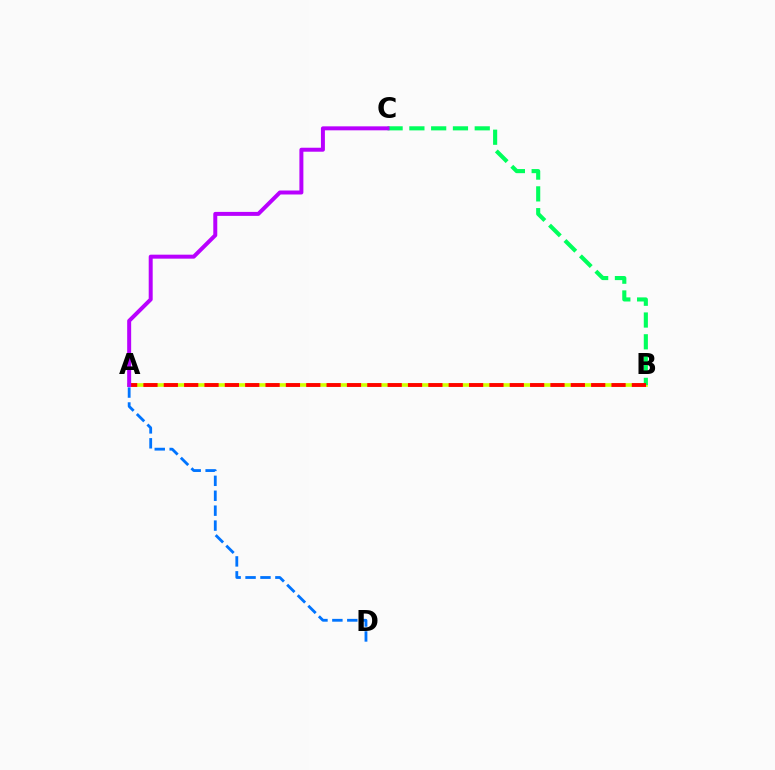{('A', 'B'): [{'color': '#d1ff00', 'line_style': 'solid', 'thickness': 2.63}, {'color': '#ff0000', 'line_style': 'dashed', 'thickness': 2.76}], ('B', 'C'): [{'color': '#00ff5c', 'line_style': 'dashed', 'thickness': 2.96}], ('A', 'D'): [{'color': '#0074ff', 'line_style': 'dashed', 'thickness': 2.03}], ('A', 'C'): [{'color': '#b900ff', 'line_style': 'solid', 'thickness': 2.87}]}